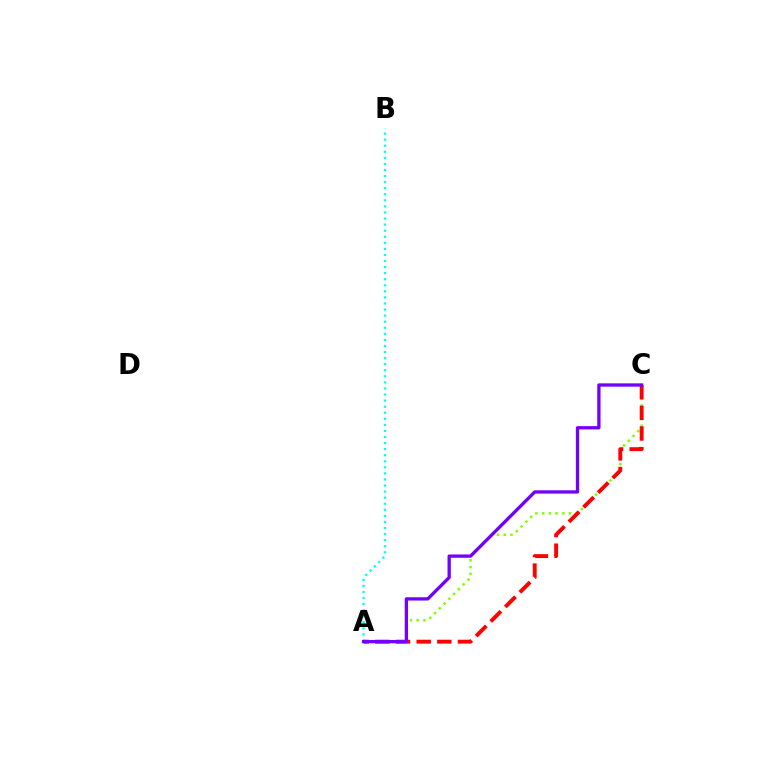{('A', 'C'): [{'color': '#84ff00', 'line_style': 'dotted', 'thickness': 1.83}, {'color': '#ff0000', 'line_style': 'dashed', 'thickness': 2.8}, {'color': '#7200ff', 'line_style': 'solid', 'thickness': 2.37}], ('A', 'B'): [{'color': '#00fff6', 'line_style': 'dotted', 'thickness': 1.65}]}